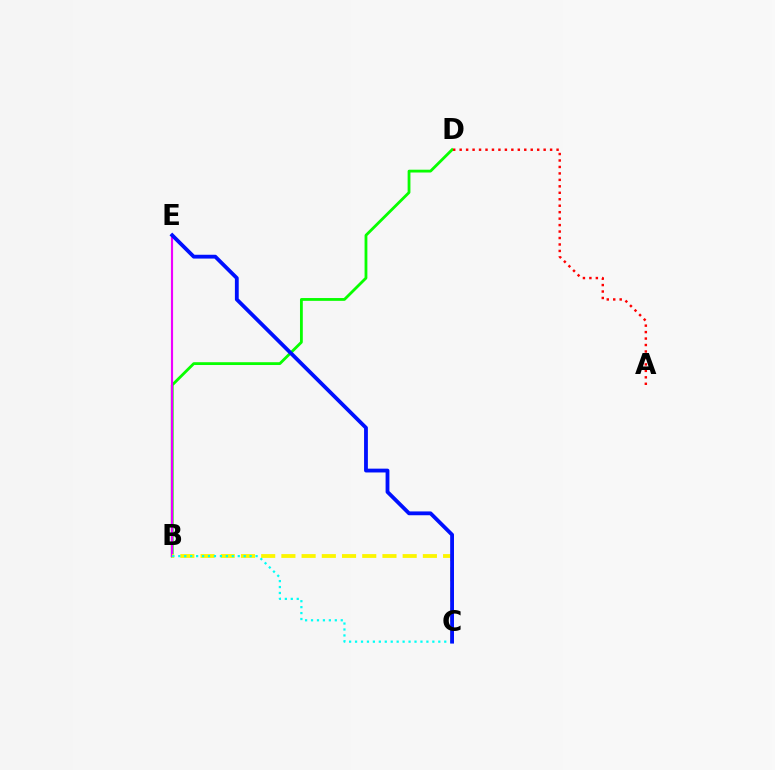{('B', 'D'): [{'color': '#08ff00', 'line_style': 'solid', 'thickness': 2.02}], ('B', 'E'): [{'color': '#ee00ff', 'line_style': 'solid', 'thickness': 1.55}], ('B', 'C'): [{'color': '#fcf500', 'line_style': 'dashed', 'thickness': 2.75}, {'color': '#00fff6', 'line_style': 'dotted', 'thickness': 1.62}], ('A', 'D'): [{'color': '#ff0000', 'line_style': 'dotted', 'thickness': 1.76}], ('C', 'E'): [{'color': '#0010ff', 'line_style': 'solid', 'thickness': 2.75}]}